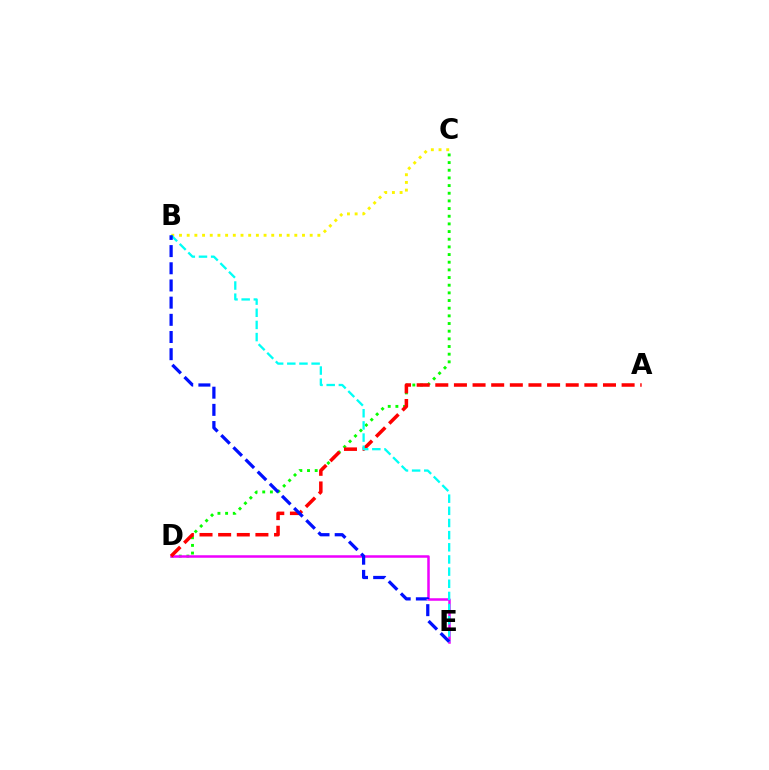{('C', 'D'): [{'color': '#08ff00', 'line_style': 'dotted', 'thickness': 2.08}], ('D', 'E'): [{'color': '#ee00ff', 'line_style': 'solid', 'thickness': 1.81}], ('A', 'D'): [{'color': '#ff0000', 'line_style': 'dashed', 'thickness': 2.53}], ('B', 'C'): [{'color': '#fcf500', 'line_style': 'dotted', 'thickness': 2.09}], ('B', 'E'): [{'color': '#00fff6', 'line_style': 'dashed', 'thickness': 1.65}, {'color': '#0010ff', 'line_style': 'dashed', 'thickness': 2.33}]}